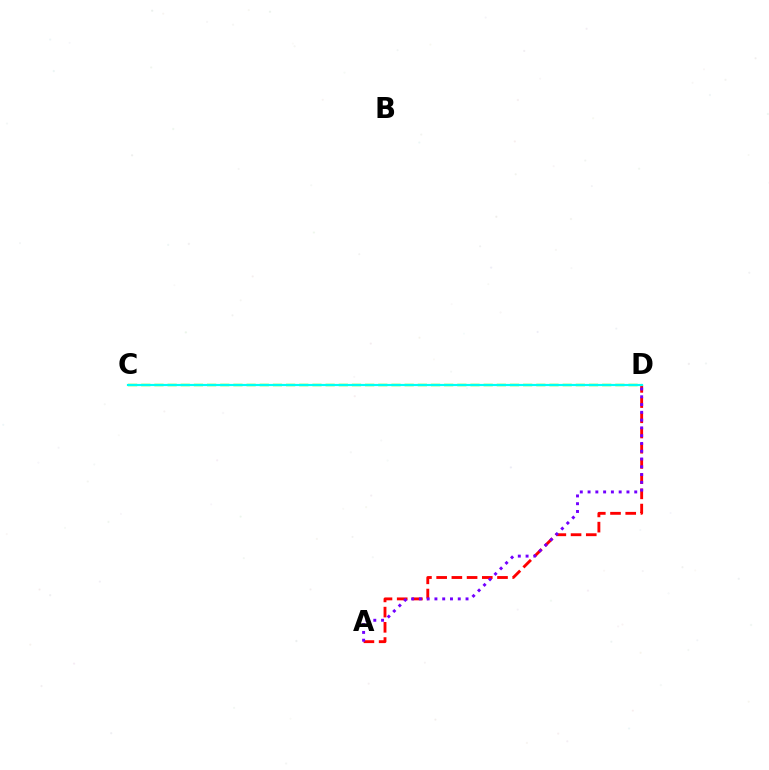{('A', 'D'): [{'color': '#ff0000', 'line_style': 'dashed', 'thickness': 2.07}, {'color': '#7200ff', 'line_style': 'dotted', 'thickness': 2.11}], ('C', 'D'): [{'color': '#84ff00', 'line_style': 'dashed', 'thickness': 1.79}, {'color': '#00fff6', 'line_style': 'solid', 'thickness': 1.57}]}